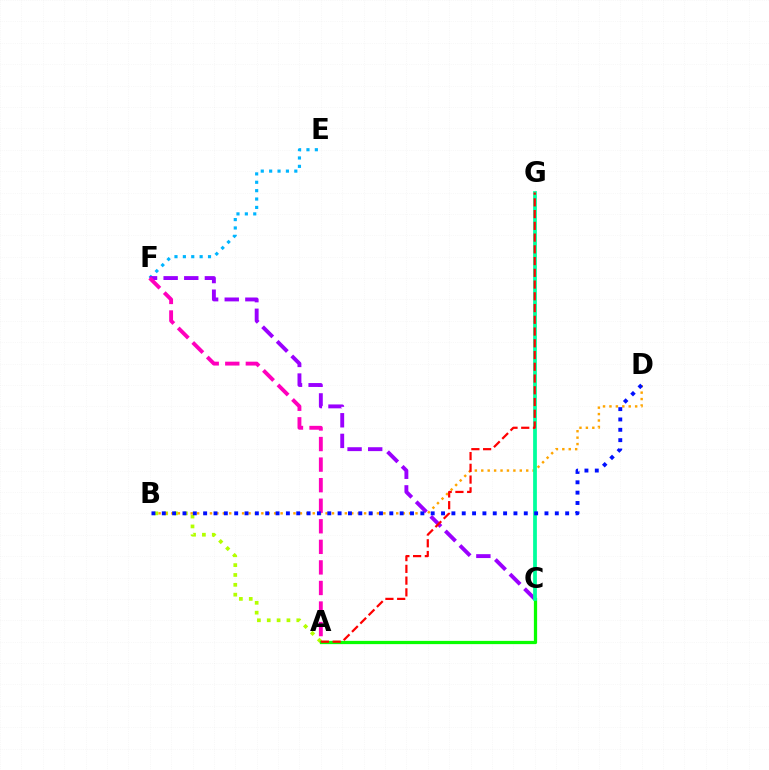{('A', 'B'): [{'color': '#b3ff00', 'line_style': 'dotted', 'thickness': 2.68}], ('B', 'D'): [{'color': '#ffa500', 'line_style': 'dotted', 'thickness': 1.75}, {'color': '#0010ff', 'line_style': 'dotted', 'thickness': 2.81}], ('E', 'F'): [{'color': '#00b5ff', 'line_style': 'dotted', 'thickness': 2.28}], ('A', 'C'): [{'color': '#08ff00', 'line_style': 'solid', 'thickness': 2.34}], ('C', 'F'): [{'color': '#9b00ff', 'line_style': 'dashed', 'thickness': 2.8}], ('C', 'G'): [{'color': '#00ff9d', 'line_style': 'solid', 'thickness': 2.71}], ('A', 'F'): [{'color': '#ff00bd', 'line_style': 'dashed', 'thickness': 2.79}], ('A', 'G'): [{'color': '#ff0000', 'line_style': 'dashed', 'thickness': 1.6}]}